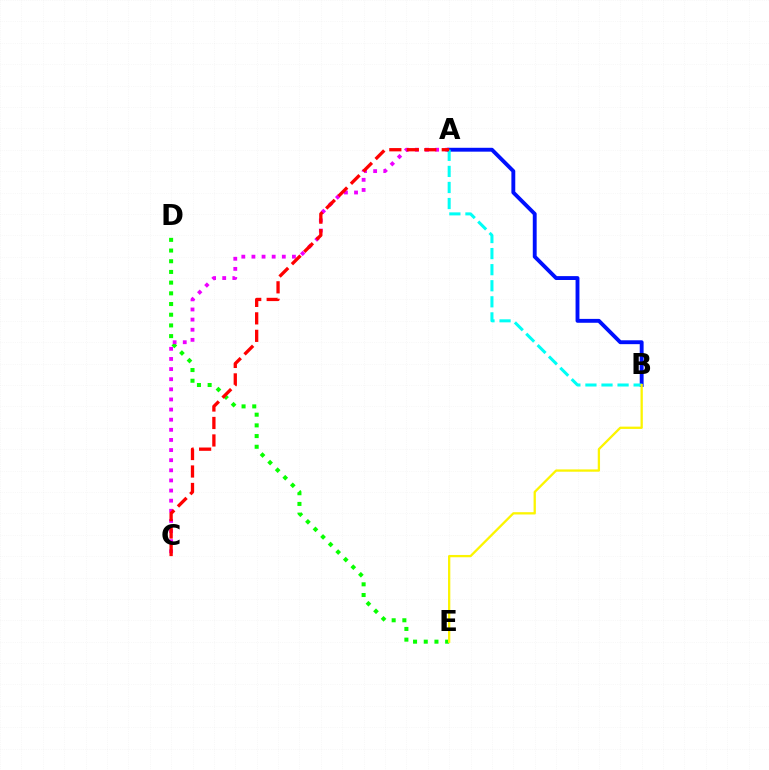{('D', 'E'): [{'color': '#08ff00', 'line_style': 'dotted', 'thickness': 2.91}], ('A', 'C'): [{'color': '#ee00ff', 'line_style': 'dotted', 'thickness': 2.75}, {'color': '#ff0000', 'line_style': 'dashed', 'thickness': 2.37}], ('A', 'B'): [{'color': '#0010ff', 'line_style': 'solid', 'thickness': 2.79}, {'color': '#00fff6', 'line_style': 'dashed', 'thickness': 2.18}], ('B', 'E'): [{'color': '#fcf500', 'line_style': 'solid', 'thickness': 1.65}]}